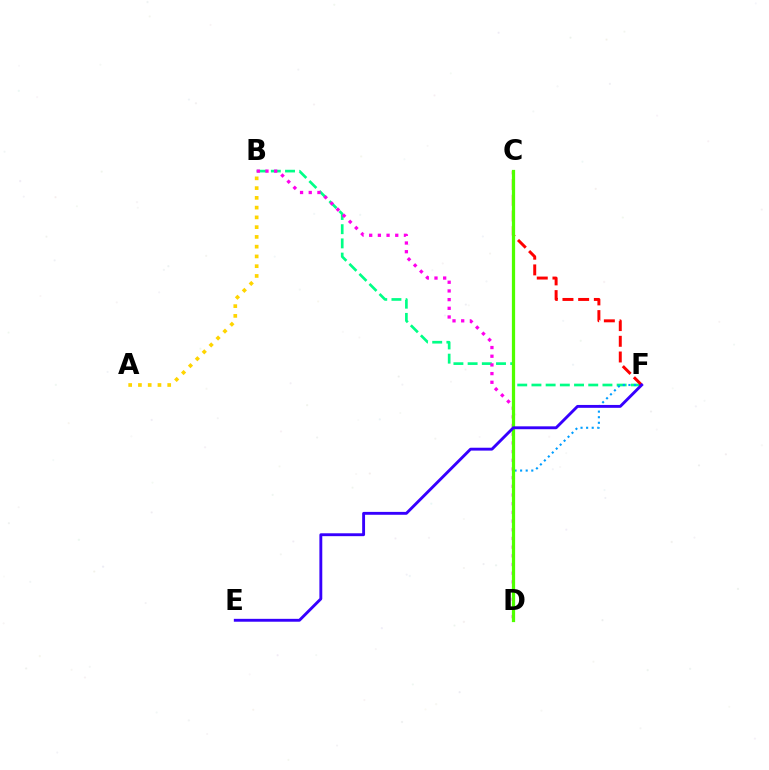{('B', 'F'): [{'color': '#00ff86', 'line_style': 'dashed', 'thickness': 1.93}], ('D', 'F'): [{'color': '#009eff', 'line_style': 'dotted', 'thickness': 1.52}], ('B', 'D'): [{'color': '#ff00ed', 'line_style': 'dotted', 'thickness': 2.36}], ('A', 'B'): [{'color': '#ffd500', 'line_style': 'dotted', 'thickness': 2.65}], ('C', 'F'): [{'color': '#ff0000', 'line_style': 'dashed', 'thickness': 2.13}], ('C', 'D'): [{'color': '#4fff00', 'line_style': 'solid', 'thickness': 2.33}], ('E', 'F'): [{'color': '#3700ff', 'line_style': 'solid', 'thickness': 2.07}]}